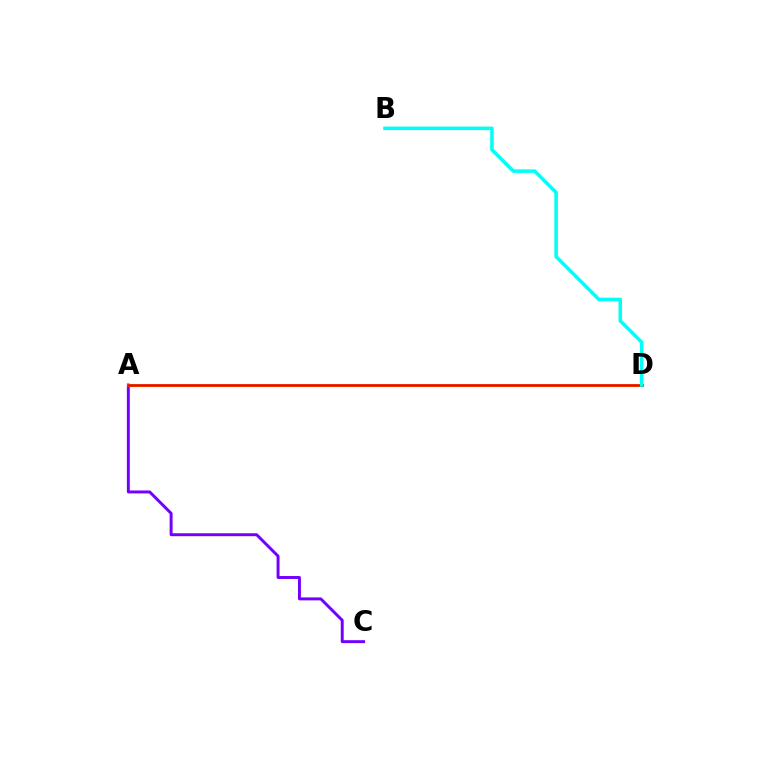{('A', 'C'): [{'color': '#7200ff', 'line_style': 'solid', 'thickness': 2.12}], ('A', 'D'): [{'color': '#84ff00', 'line_style': 'solid', 'thickness': 1.97}, {'color': '#ff0000', 'line_style': 'solid', 'thickness': 1.89}], ('B', 'D'): [{'color': '#00fff6', 'line_style': 'solid', 'thickness': 2.54}]}